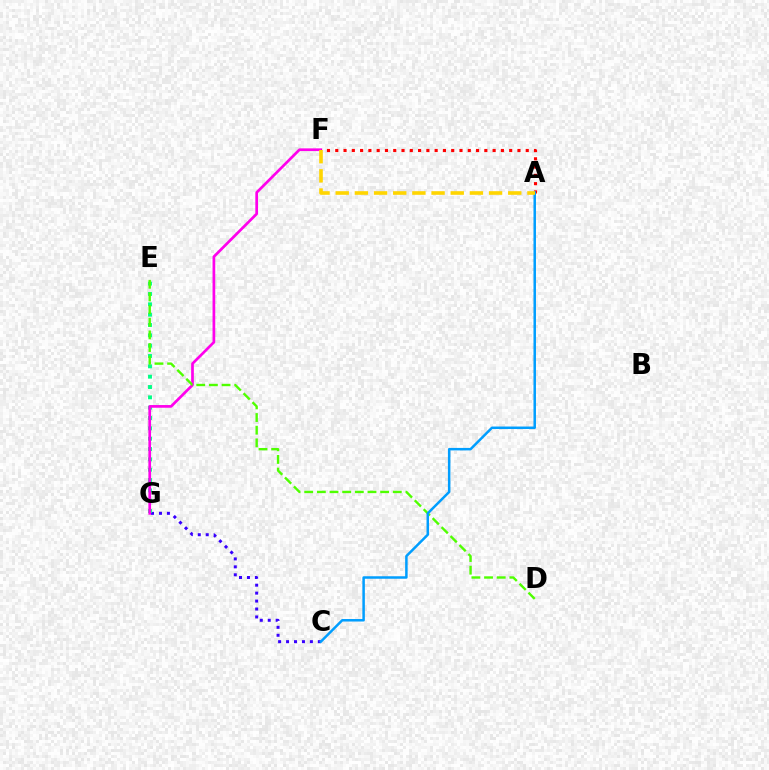{('C', 'G'): [{'color': '#3700ff', 'line_style': 'dotted', 'thickness': 2.16}], ('E', 'G'): [{'color': '#00ff86', 'line_style': 'dotted', 'thickness': 2.81}], ('F', 'G'): [{'color': '#ff00ed', 'line_style': 'solid', 'thickness': 1.94}], ('A', 'F'): [{'color': '#ff0000', 'line_style': 'dotted', 'thickness': 2.25}, {'color': '#ffd500', 'line_style': 'dashed', 'thickness': 2.6}], ('D', 'E'): [{'color': '#4fff00', 'line_style': 'dashed', 'thickness': 1.72}], ('A', 'C'): [{'color': '#009eff', 'line_style': 'solid', 'thickness': 1.8}]}